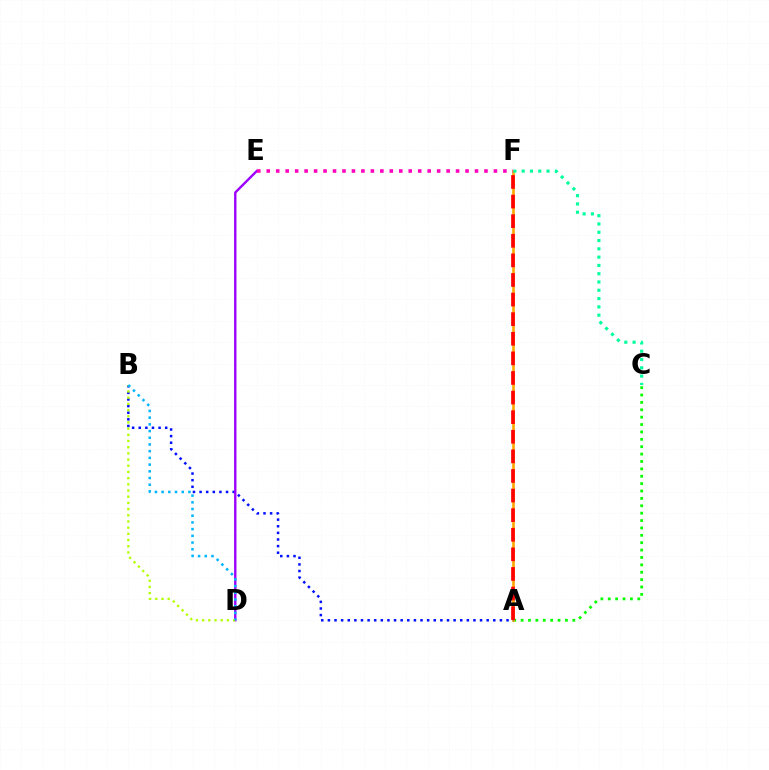{('A', 'C'): [{'color': '#08ff00', 'line_style': 'dotted', 'thickness': 2.01}], ('A', 'F'): [{'color': '#ffa500', 'line_style': 'solid', 'thickness': 1.9}, {'color': '#ff0000', 'line_style': 'dashed', 'thickness': 2.66}], ('A', 'B'): [{'color': '#0010ff', 'line_style': 'dotted', 'thickness': 1.8}], ('D', 'E'): [{'color': '#9b00ff', 'line_style': 'solid', 'thickness': 1.72}], ('E', 'F'): [{'color': '#ff00bd', 'line_style': 'dotted', 'thickness': 2.57}], ('B', 'D'): [{'color': '#b3ff00', 'line_style': 'dotted', 'thickness': 1.68}, {'color': '#00b5ff', 'line_style': 'dotted', 'thickness': 1.82}], ('C', 'F'): [{'color': '#00ff9d', 'line_style': 'dotted', 'thickness': 2.25}]}